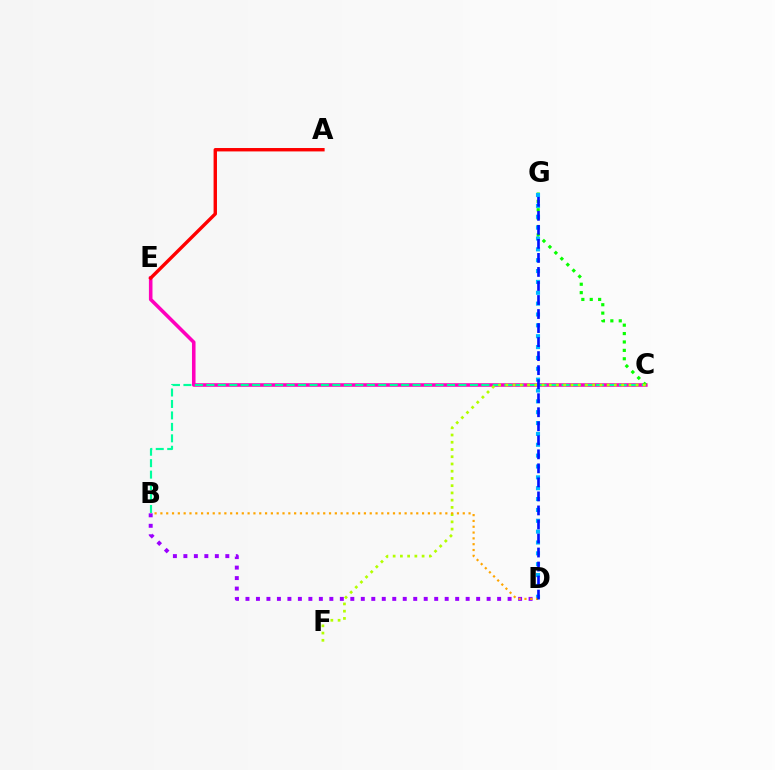{('C', 'E'): [{'color': '#ff00bd', 'line_style': 'solid', 'thickness': 2.57}], ('A', 'E'): [{'color': '#ff0000', 'line_style': 'solid', 'thickness': 2.45}], ('C', 'G'): [{'color': '#08ff00', 'line_style': 'dotted', 'thickness': 2.28}], ('B', 'D'): [{'color': '#9b00ff', 'line_style': 'dotted', 'thickness': 2.85}, {'color': '#ffa500', 'line_style': 'dotted', 'thickness': 1.58}], ('B', 'C'): [{'color': '#00ff9d', 'line_style': 'dashed', 'thickness': 1.56}], ('D', 'G'): [{'color': '#00b5ff', 'line_style': 'dotted', 'thickness': 2.95}, {'color': '#0010ff', 'line_style': 'dashed', 'thickness': 1.91}], ('C', 'F'): [{'color': '#b3ff00', 'line_style': 'dotted', 'thickness': 1.97}]}